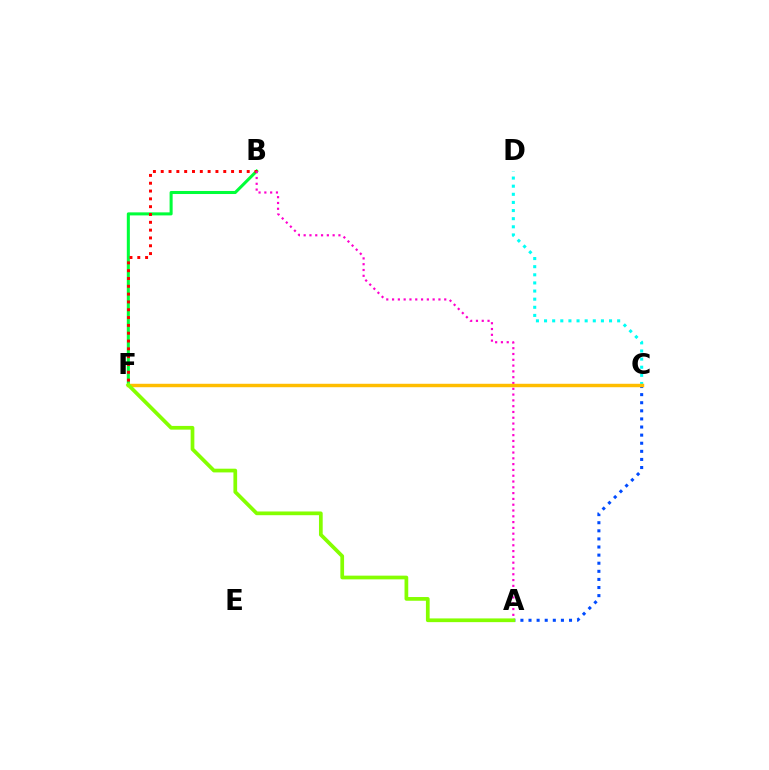{('B', 'F'): [{'color': '#00ff39', 'line_style': 'solid', 'thickness': 2.19}, {'color': '#ff0000', 'line_style': 'dotted', 'thickness': 2.12}], ('C', 'F'): [{'color': '#7200ff', 'line_style': 'dotted', 'thickness': 1.95}, {'color': '#ffbd00', 'line_style': 'solid', 'thickness': 2.48}], ('A', 'C'): [{'color': '#004bff', 'line_style': 'dotted', 'thickness': 2.2}], ('C', 'D'): [{'color': '#00fff6', 'line_style': 'dotted', 'thickness': 2.21}], ('A', 'B'): [{'color': '#ff00cf', 'line_style': 'dotted', 'thickness': 1.57}], ('A', 'F'): [{'color': '#84ff00', 'line_style': 'solid', 'thickness': 2.68}]}